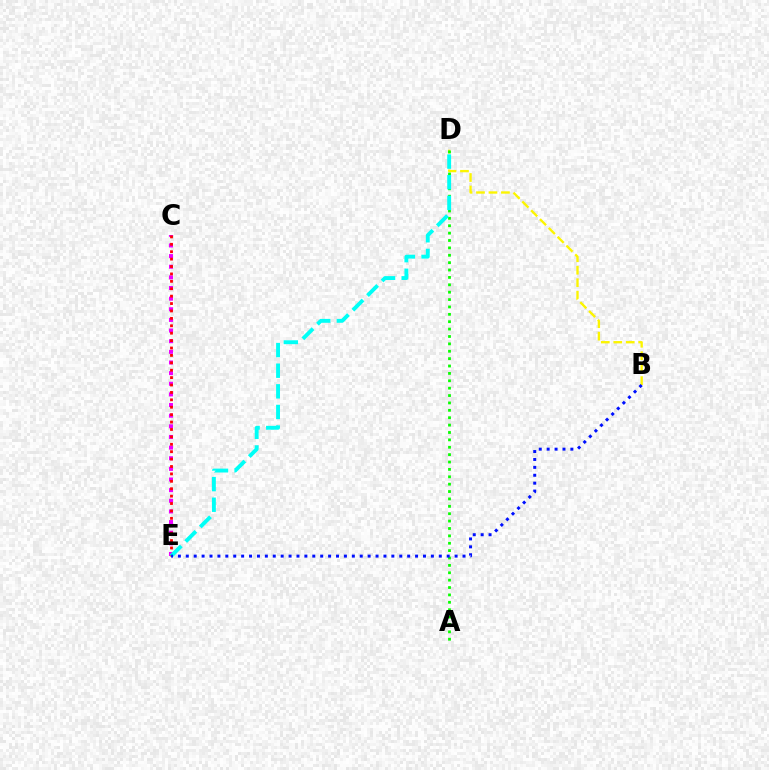{('B', 'D'): [{'color': '#fcf500', 'line_style': 'dashed', 'thickness': 1.69}], ('C', 'E'): [{'color': '#ee00ff', 'line_style': 'dotted', 'thickness': 2.89}, {'color': '#ff0000', 'line_style': 'dotted', 'thickness': 2.01}], ('A', 'D'): [{'color': '#08ff00', 'line_style': 'dotted', 'thickness': 2.01}], ('D', 'E'): [{'color': '#00fff6', 'line_style': 'dashed', 'thickness': 2.8}], ('B', 'E'): [{'color': '#0010ff', 'line_style': 'dotted', 'thickness': 2.15}]}